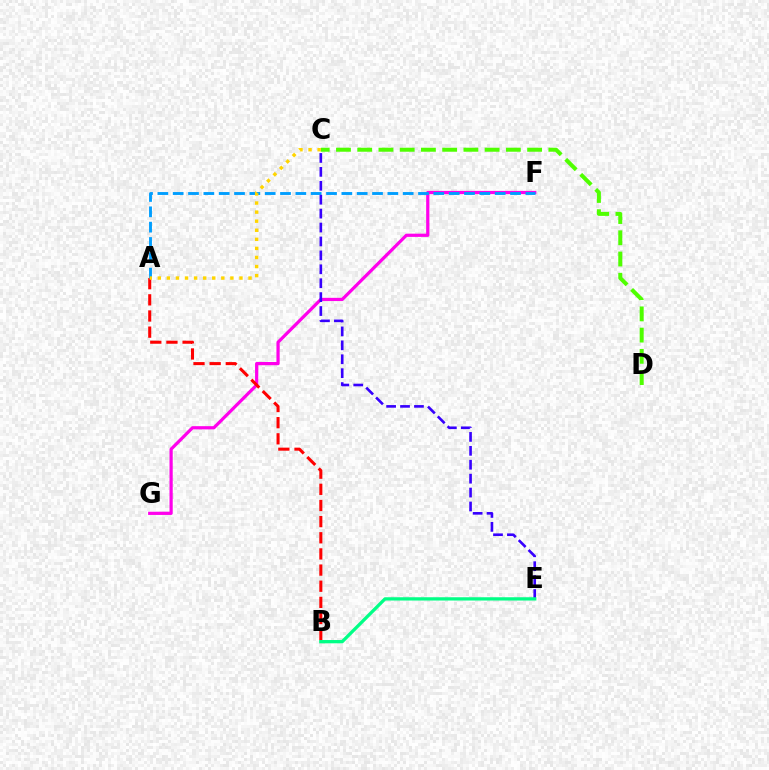{('F', 'G'): [{'color': '#ff00ed', 'line_style': 'solid', 'thickness': 2.32}], ('A', 'B'): [{'color': '#ff0000', 'line_style': 'dashed', 'thickness': 2.19}], ('C', 'D'): [{'color': '#4fff00', 'line_style': 'dashed', 'thickness': 2.89}], ('A', 'F'): [{'color': '#009eff', 'line_style': 'dashed', 'thickness': 2.08}], ('C', 'E'): [{'color': '#3700ff', 'line_style': 'dashed', 'thickness': 1.89}], ('A', 'C'): [{'color': '#ffd500', 'line_style': 'dotted', 'thickness': 2.46}], ('B', 'E'): [{'color': '#00ff86', 'line_style': 'solid', 'thickness': 2.36}]}